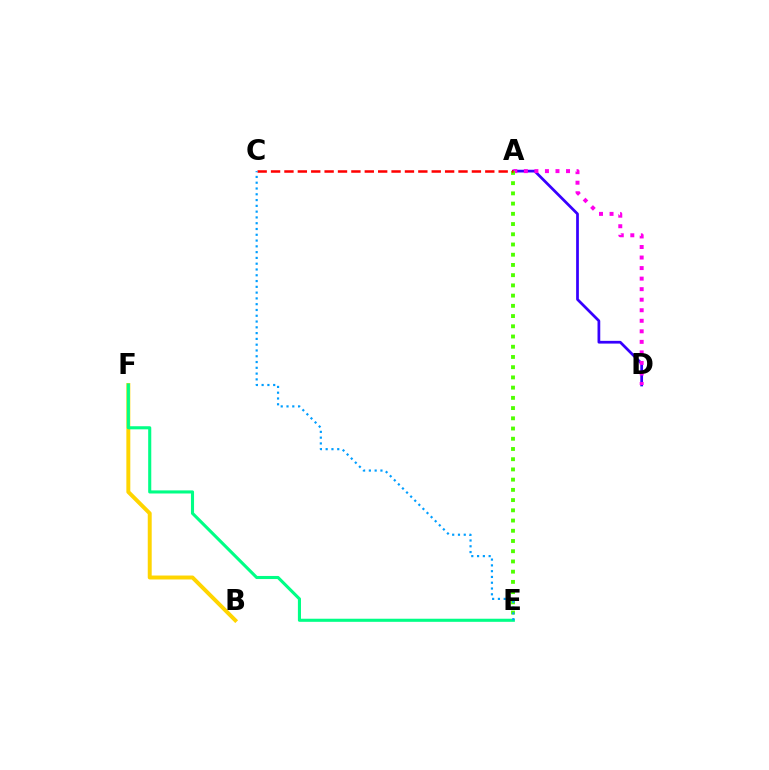{('B', 'F'): [{'color': '#ffd500', 'line_style': 'solid', 'thickness': 2.84}], ('A', 'D'): [{'color': '#3700ff', 'line_style': 'solid', 'thickness': 1.97}, {'color': '#ff00ed', 'line_style': 'dotted', 'thickness': 2.86}], ('A', 'E'): [{'color': '#4fff00', 'line_style': 'dotted', 'thickness': 2.78}], ('A', 'C'): [{'color': '#ff0000', 'line_style': 'dashed', 'thickness': 1.82}], ('E', 'F'): [{'color': '#00ff86', 'line_style': 'solid', 'thickness': 2.23}], ('C', 'E'): [{'color': '#009eff', 'line_style': 'dotted', 'thickness': 1.57}]}